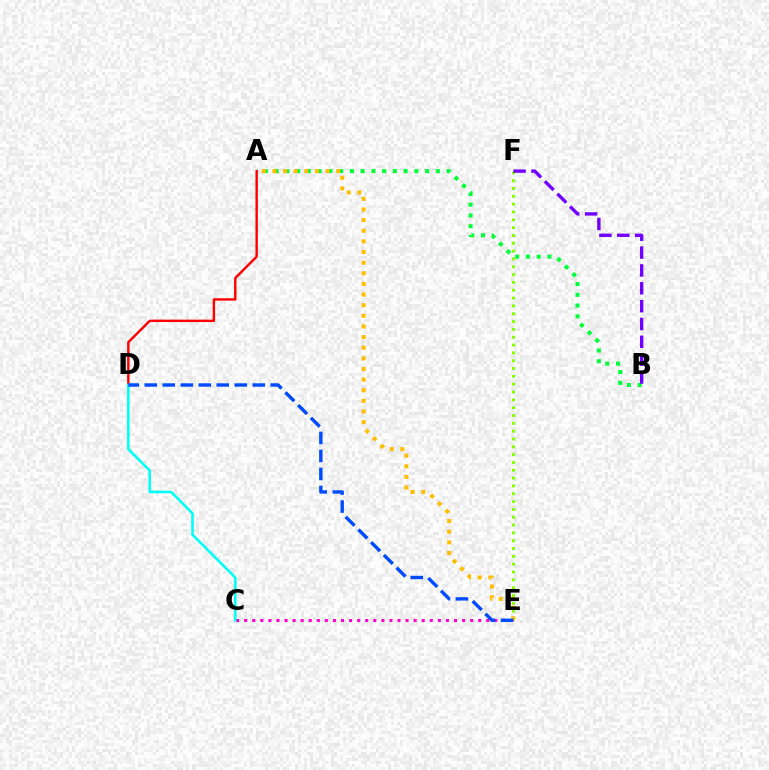{('A', 'B'): [{'color': '#00ff39', 'line_style': 'dotted', 'thickness': 2.92}], ('E', 'F'): [{'color': '#84ff00', 'line_style': 'dotted', 'thickness': 2.13}], ('A', 'D'): [{'color': '#ff0000', 'line_style': 'solid', 'thickness': 1.74}], ('C', 'E'): [{'color': '#ff00cf', 'line_style': 'dotted', 'thickness': 2.19}], ('C', 'D'): [{'color': '#00fff6', 'line_style': 'solid', 'thickness': 1.86}], ('B', 'F'): [{'color': '#7200ff', 'line_style': 'dashed', 'thickness': 2.43}], ('A', 'E'): [{'color': '#ffbd00', 'line_style': 'dotted', 'thickness': 2.89}], ('D', 'E'): [{'color': '#004bff', 'line_style': 'dashed', 'thickness': 2.44}]}